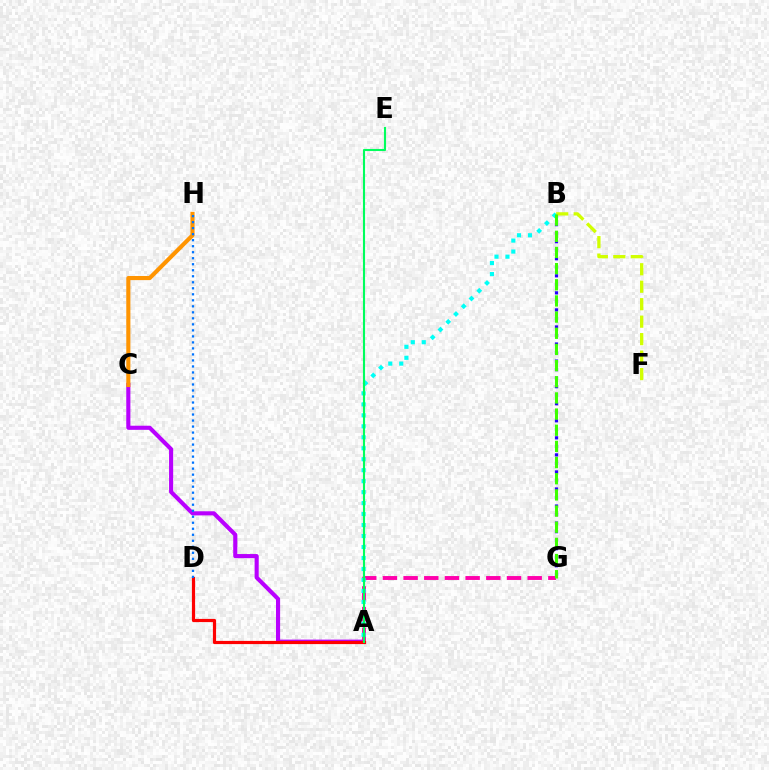{('A', 'C'): [{'color': '#b900ff', 'line_style': 'solid', 'thickness': 2.96}], ('A', 'G'): [{'color': '#ff00ac', 'line_style': 'dashed', 'thickness': 2.81}], ('A', 'D'): [{'color': '#ff0000', 'line_style': 'solid', 'thickness': 2.29}], ('B', 'G'): [{'color': '#2500ff', 'line_style': 'dotted', 'thickness': 2.32}, {'color': '#3dff00', 'line_style': 'dashed', 'thickness': 2.2}], ('C', 'H'): [{'color': '#ff9400', 'line_style': 'solid', 'thickness': 2.96}], ('D', 'H'): [{'color': '#0074ff', 'line_style': 'dotted', 'thickness': 1.63}], ('B', 'F'): [{'color': '#d1ff00', 'line_style': 'dashed', 'thickness': 2.37}], ('A', 'B'): [{'color': '#00fff6', 'line_style': 'dotted', 'thickness': 2.98}], ('A', 'E'): [{'color': '#00ff5c', 'line_style': 'solid', 'thickness': 1.52}]}